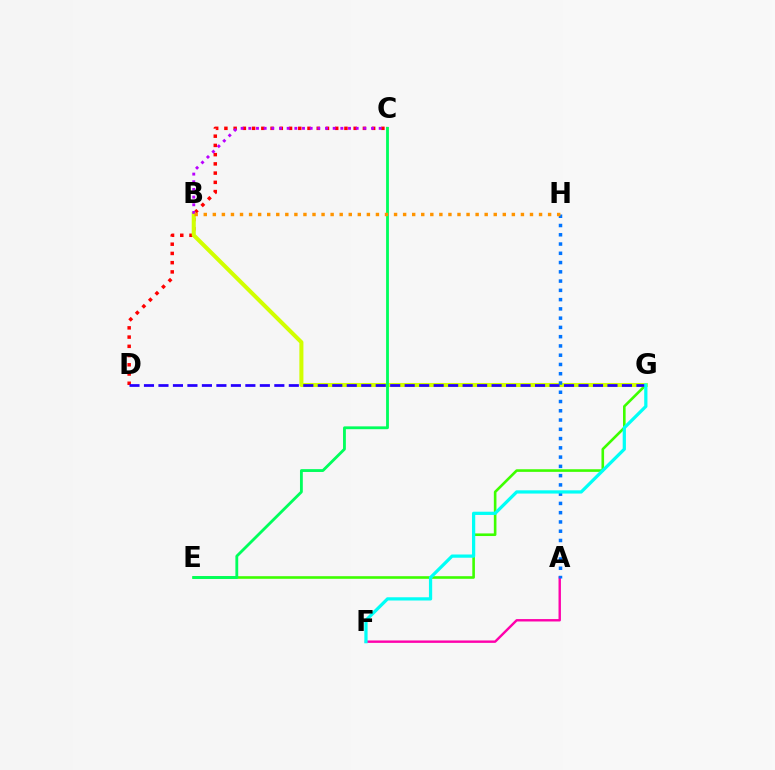{('E', 'G'): [{'color': '#3dff00', 'line_style': 'solid', 'thickness': 1.88}], ('C', 'D'): [{'color': '#ff0000', 'line_style': 'dotted', 'thickness': 2.51}], ('B', 'G'): [{'color': '#d1ff00', 'line_style': 'solid', 'thickness': 2.91}], ('D', 'G'): [{'color': '#2500ff', 'line_style': 'dashed', 'thickness': 1.97}], ('A', 'F'): [{'color': '#ff00ac', 'line_style': 'solid', 'thickness': 1.73}], ('B', 'C'): [{'color': '#b900ff', 'line_style': 'dotted', 'thickness': 2.08}], ('A', 'H'): [{'color': '#0074ff', 'line_style': 'dotted', 'thickness': 2.52}], ('C', 'E'): [{'color': '#00ff5c', 'line_style': 'solid', 'thickness': 2.04}], ('F', 'G'): [{'color': '#00fff6', 'line_style': 'solid', 'thickness': 2.33}], ('B', 'H'): [{'color': '#ff9400', 'line_style': 'dotted', 'thickness': 2.46}]}